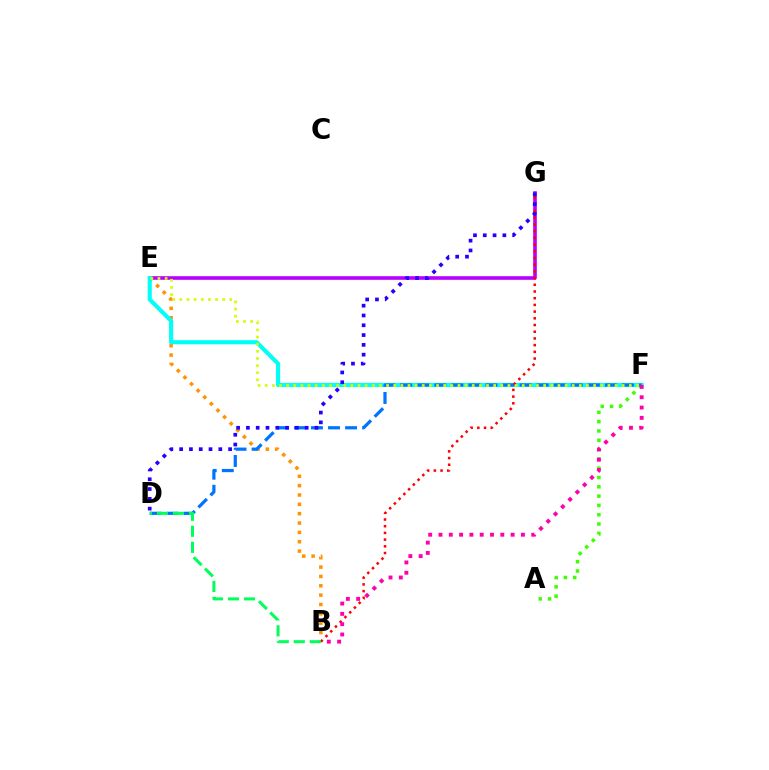{('A', 'F'): [{'color': '#3dff00', 'line_style': 'dotted', 'thickness': 2.53}], ('B', 'E'): [{'color': '#ff9400', 'line_style': 'dotted', 'thickness': 2.54}], ('E', 'G'): [{'color': '#b900ff', 'line_style': 'solid', 'thickness': 2.6}], ('E', 'F'): [{'color': '#00fff6', 'line_style': 'solid', 'thickness': 2.98}, {'color': '#d1ff00', 'line_style': 'dotted', 'thickness': 1.94}], ('D', 'F'): [{'color': '#0074ff', 'line_style': 'dashed', 'thickness': 2.32}], ('B', 'G'): [{'color': '#ff0000', 'line_style': 'dotted', 'thickness': 1.82}], ('B', 'D'): [{'color': '#00ff5c', 'line_style': 'dashed', 'thickness': 2.17}], ('B', 'F'): [{'color': '#ff00ac', 'line_style': 'dotted', 'thickness': 2.8}], ('D', 'G'): [{'color': '#2500ff', 'line_style': 'dotted', 'thickness': 2.66}]}